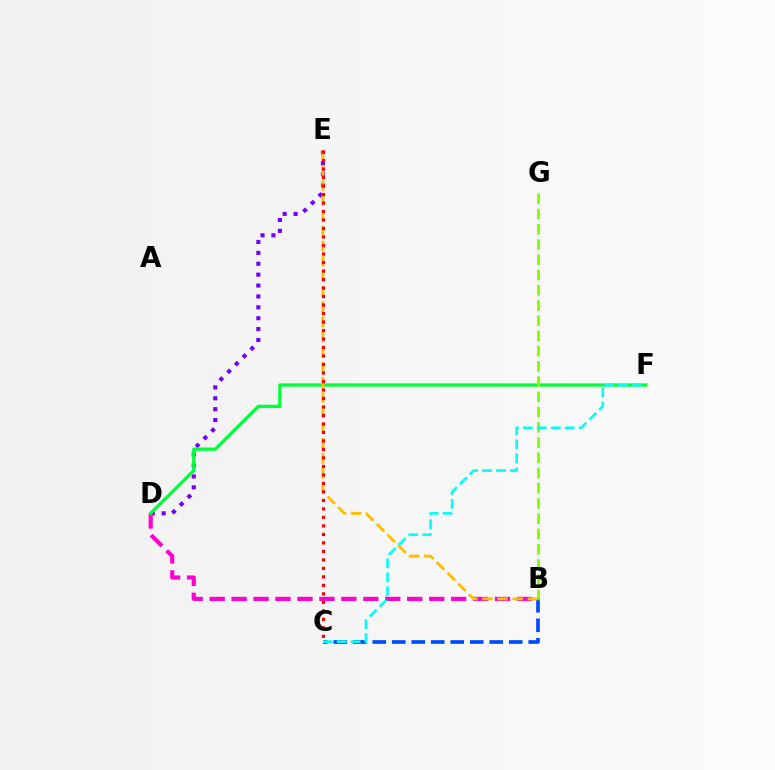{('B', 'C'): [{'color': '#004bff', 'line_style': 'dashed', 'thickness': 2.65}], ('D', 'E'): [{'color': '#7200ff', 'line_style': 'dotted', 'thickness': 2.96}], ('B', 'D'): [{'color': '#ff00cf', 'line_style': 'dashed', 'thickness': 2.98}], ('D', 'F'): [{'color': '#00ff39', 'line_style': 'solid', 'thickness': 2.37}], ('B', 'G'): [{'color': '#84ff00', 'line_style': 'dashed', 'thickness': 2.07}], ('B', 'E'): [{'color': '#ffbd00', 'line_style': 'dashed', 'thickness': 2.06}], ('C', 'F'): [{'color': '#00fff6', 'line_style': 'dashed', 'thickness': 1.89}], ('C', 'E'): [{'color': '#ff0000', 'line_style': 'dotted', 'thickness': 2.31}]}